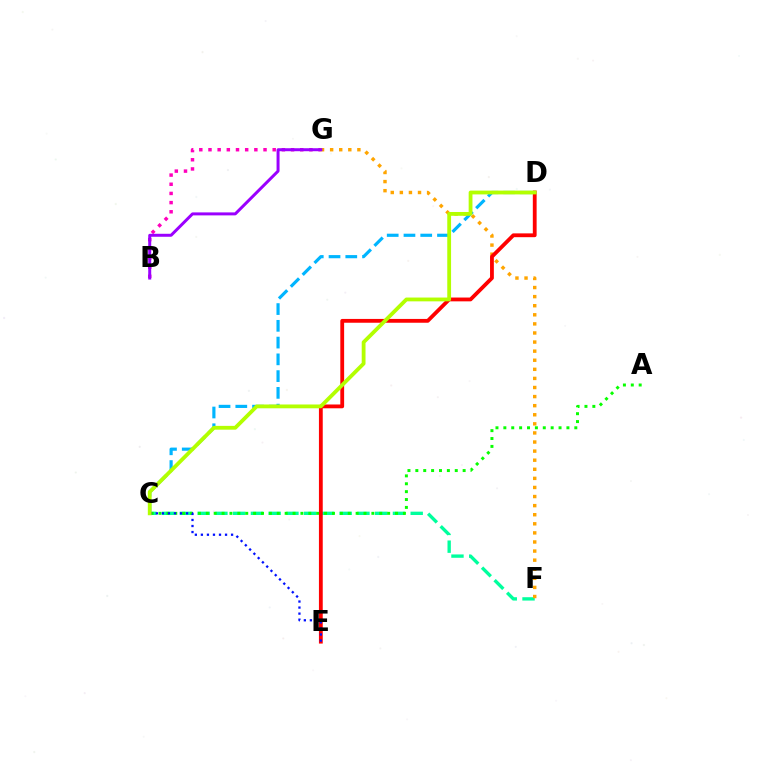{('C', 'F'): [{'color': '#00ff9d', 'line_style': 'dashed', 'thickness': 2.41}], ('C', 'D'): [{'color': '#00b5ff', 'line_style': 'dashed', 'thickness': 2.28}, {'color': '#b3ff00', 'line_style': 'solid', 'thickness': 2.74}], ('B', 'G'): [{'color': '#ff00bd', 'line_style': 'dotted', 'thickness': 2.49}, {'color': '#9b00ff', 'line_style': 'solid', 'thickness': 2.15}], ('A', 'C'): [{'color': '#08ff00', 'line_style': 'dotted', 'thickness': 2.14}], ('F', 'G'): [{'color': '#ffa500', 'line_style': 'dotted', 'thickness': 2.47}], ('D', 'E'): [{'color': '#ff0000', 'line_style': 'solid', 'thickness': 2.74}], ('C', 'E'): [{'color': '#0010ff', 'line_style': 'dotted', 'thickness': 1.64}]}